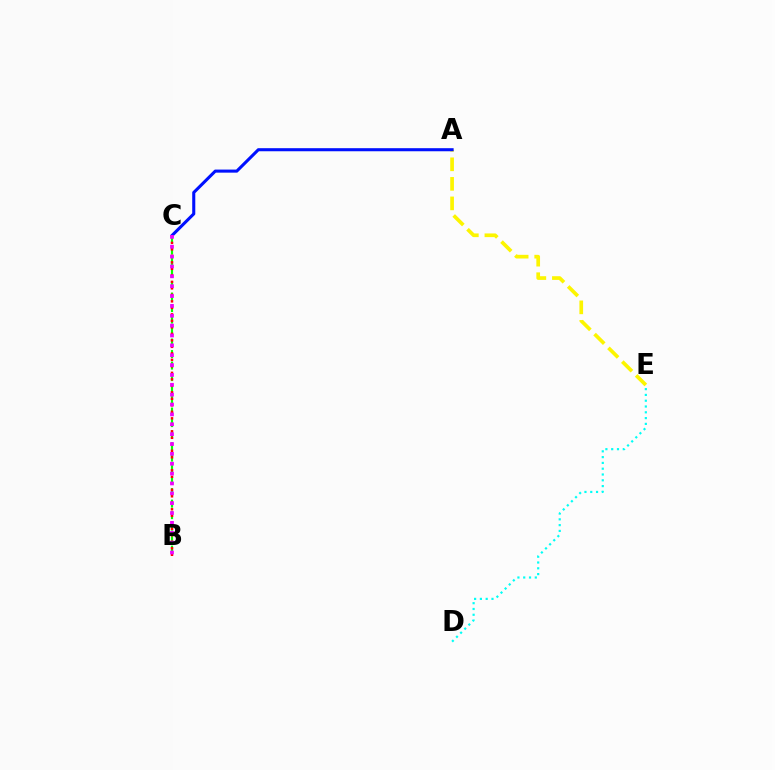{('A', 'E'): [{'color': '#fcf500', 'line_style': 'dashed', 'thickness': 2.65}], ('D', 'E'): [{'color': '#00fff6', 'line_style': 'dotted', 'thickness': 1.57}], ('B', 'C'): [{'color': '#08ff00', 'line_style': 'dashed', 'thickness': 1.56}, {'color': '#ff0000', 'line_style': 'dotted', 'thickness': 1.77}, {'color': '#ee00ff', 'line_style': 'dotted', 'thickness': 2.68}], ('A', 'C'): [{'color': '#0010ff', 'line_style': 'solid', 'thickness': 2.21}]}